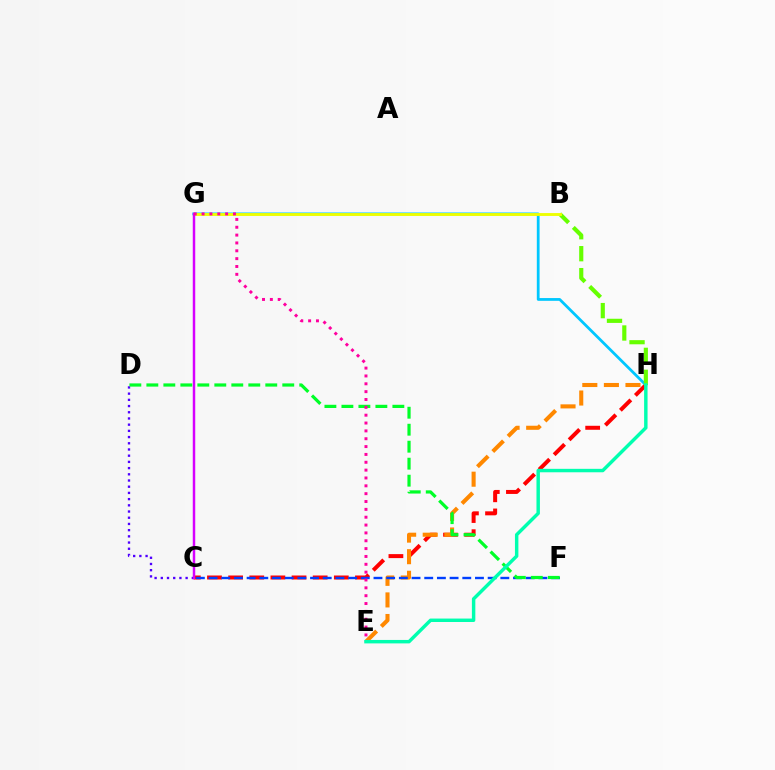{('C', 'H'): [{'color': '#ff0000', 'line_style': 'dashed', 'thickness': 2.87}], ('E', 'H'): [{'color': '#ff8800', 'line_style': 'dashed', 'thickness': 2.93}, {'color': '#00ffaf', 'line_style': 'solid', 'thickness': 2.48}], ('G', 'H'): [{'color': '#00c7ff', 'line_style': 'solid', 'thickness': 1.99}], ('C', 'D'): [{'color': '#4f00ff', 'line_style': 'dotted', 'thickness': 1.69}], ('C', 'F'): [{'color': '#003fff', 'line_style': 'dashed', 'thickness': 1.72}], ('B', 'H'): [{'color': '#66ff00', 'line_style': 'dashed', 'thickness': 2.98}], ('B', 'G'): [{'color': '#eeff00', 'line_style': 'solid', 'thickness': 2.07}], ('C', 'G'): [{'color': '#d600ff', 'line_style': 'solid', 'thickness': 1.77}], ('D', 'F'): [{'color': '#00ff27', 'line_style': 'dashed', 'thickness': 2.31}], ('E', 'G'): [{'color': '#ff00a0', 'line_style': 'dotted', 'thickness': 2.13}]}